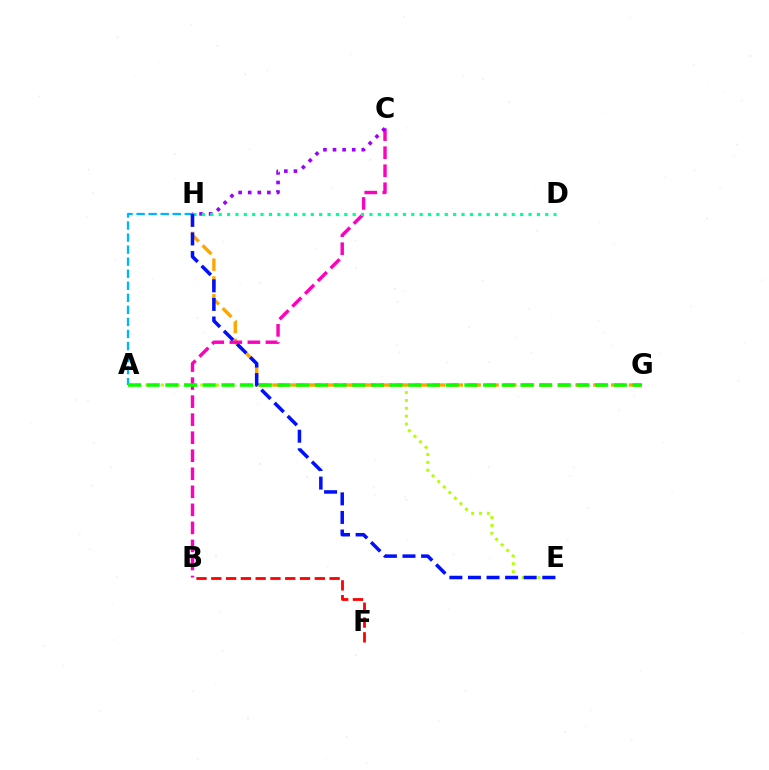{('A', 'E'): [{'color': '#b3ff00', 'line_style': 'dotted', 'thickness': 2.14}], ('G', 'H'): [{'color': '#ffa500', 'line_style': 'dashed', 'thickness': 2.42}], ('B', 'C'): [{'color': '#ff00bd', 'line_style': 'dashed', 'thickness': 2.45}], ('B', 'F'): [{'color': '#ff0000', 'line_style': 'dashed', 'thickness': 2.01}], ('C', 'H'): [{'color': '#9b00ff', 'line_style': 'dotted', 'thickness': 2.61}], ('D', 'H'): [{'color': '#00ff9d', 'line_style': 'dotted', 'thickness': 2.28}], ('A', 'H'): [{'color': '#00b5ff', 'line_style': 'dashed', 'thickness': 1.64}], ('A', 'G'): [{'color': '#08ff00', 'line_style': 'dashed', 'thickness': 2.54}], ('E', 'H'): [{'color': '#0010ff', 'line_style': 'dashed', 'thickness': 2.52}]}